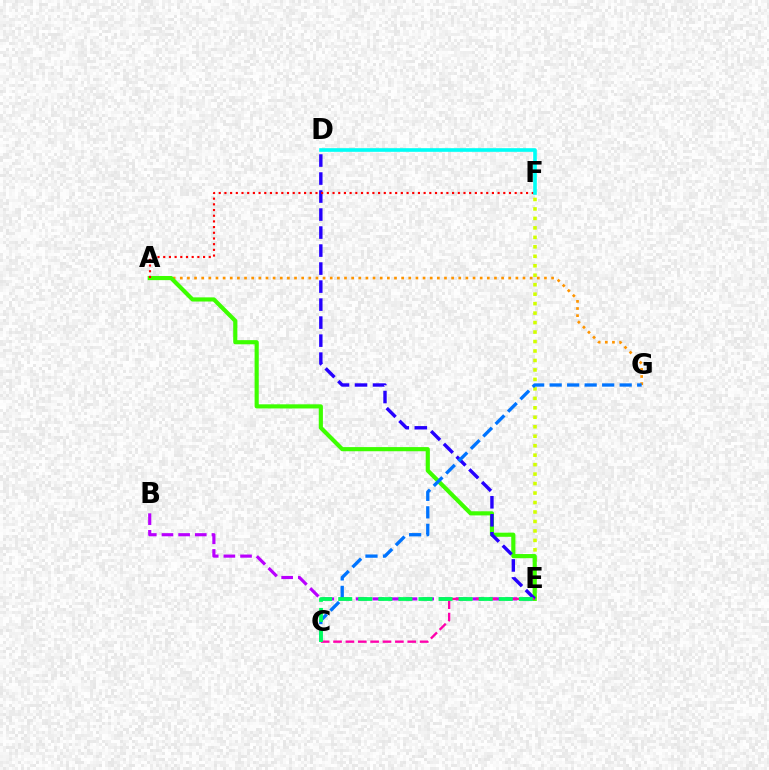{('A', 'G'): [{'color': '#ff9400', 'line_style': 'dotted', 'thickness': 1.94}], ('B', 'E'): [{'color': '#b900ff', 'line_style': 'dashed', 'thickness': 2.26}], ('E', 'F'): [{'color': '#d1ff00', 'line_style': 'dotted', 'thickness': 2.57}], ('A', 'E'): [{'color': '#3dff00', 'line_style': 'solid', 'thickness': 2.98}], ('D', 'E'): [{'color': '#2500ff', 'line_style': 'dashed', 'thickness': 2.45}], ('C', 'E'): [{'color': '#ff00ac', 'line_style': 'dashed', 'thickness': 1.68}, {'color': '#00ff5c', 'line_style': 'dashed', 'thickness': 2.73}], ('A', 'F'): [{'color': '#ff0000', 'line_style': 'dotted', 'thickness': 1.55}], ('C', 'G'): [{'color': '#0074ff', 'line_style': 'dashed', 'thickness': 2.38}], ('D', 'F'): [{'color': '#00fff6', 'line_style': 'solid', 'thickness': 2.62}]}